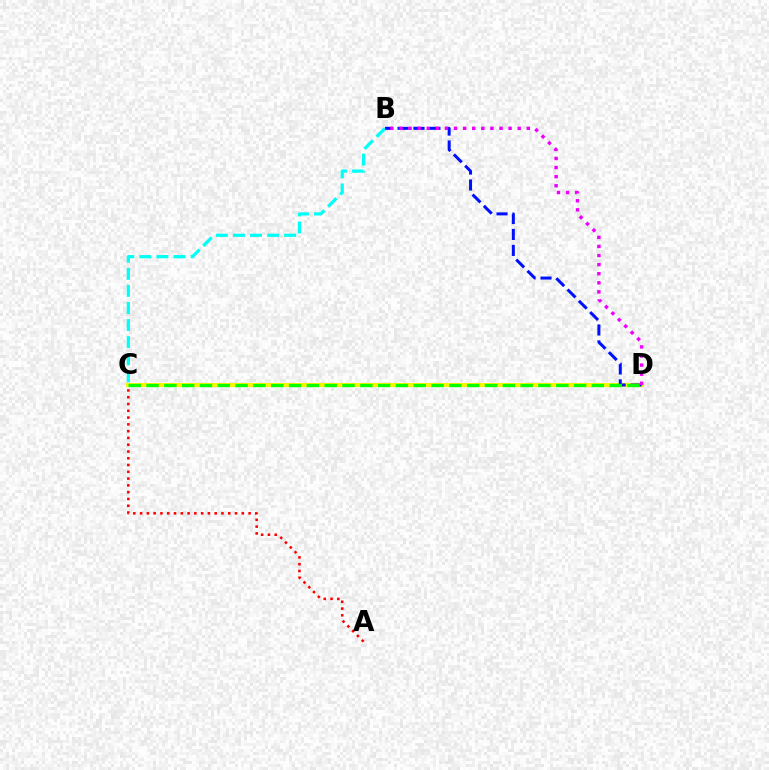{('B', 'C'): [{'color': '#00fff6', 'line_style': 'dashed', 'thickness': 2.32}], ('A', 'C'): [{'color': '#ff0000', 'line_style': 'dotted', 'thickness': 1.84}], ('C', 'D'): [{'color': '#fcf500', 'line_style': 'solid', 'thickness': 2.91}, {'color': '#08ff00', 'line_style': 'dashed', 'thickness': 2.42}], ('B', 'D'): [{'color': '#0010ff', 'line_style': 'dashed', 'thickness': 2.17}, {'color': '#ee00ff', 'line_style': 'dotted', 'thickness': 2.47}]}